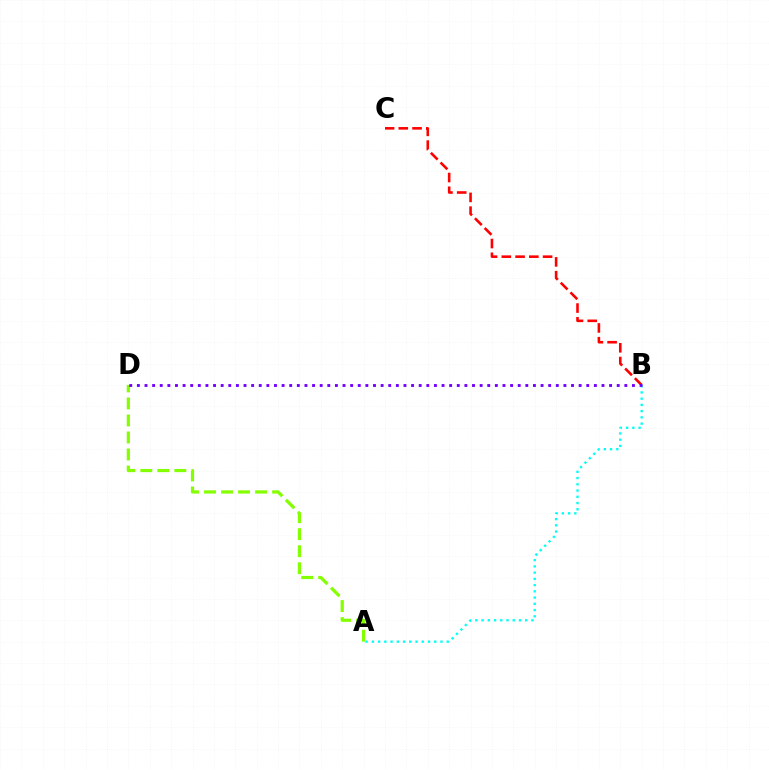{('A', 'D'): [{'color': '#84ff00', 'line_style': 'dashed', 'thickness': 2.31}], ('B', 'C'): [{'color': '#ff0000', 'line_style': 'dashed', 'thickness': 1.87}], ('A', 'B'): [{'color': '#00fff6', 'line_style': 'dotted', 'thickness': 1.7}], ('B', 'D'): [{'color': '#7200ff', 'line_style': 'dotted', 'thickness': 2.07}]}